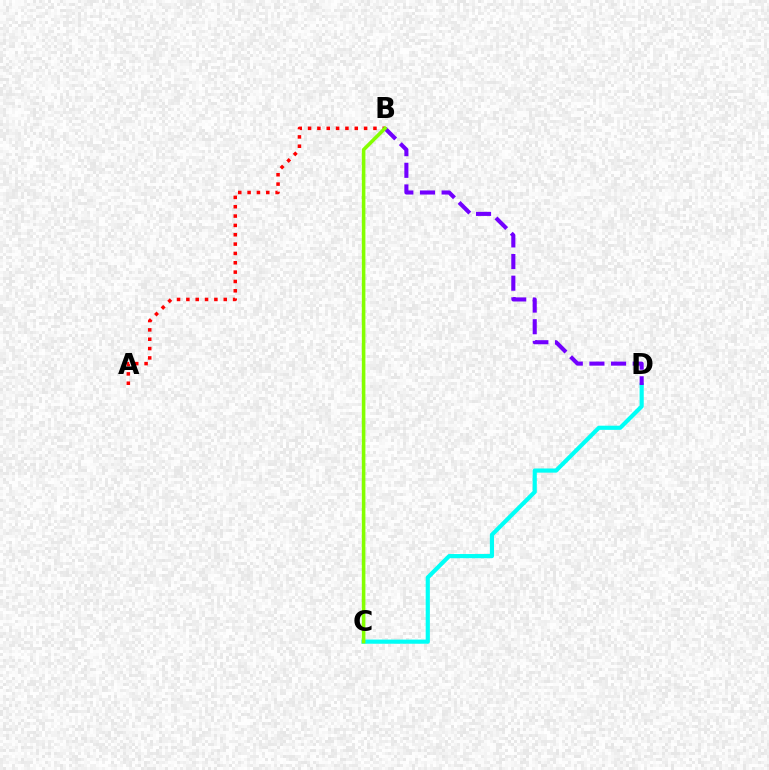{('C', 'D'): [{'color': '#00fff6', 'line_style': 'solid', 'thickness': 2.99}], ('A', 'B'): [{'color': '#ff0000', 'line_style': 'dotted', 'thickness': 2.54}], ('B', 'D'): [{'color': '#7200ff', 'line_style': 'dashed', 'thickness': 2.94}], ('B', 'C'): [{'color': '#84ff00', 'line_style': 'solid', 'thickness': 2.57}]}